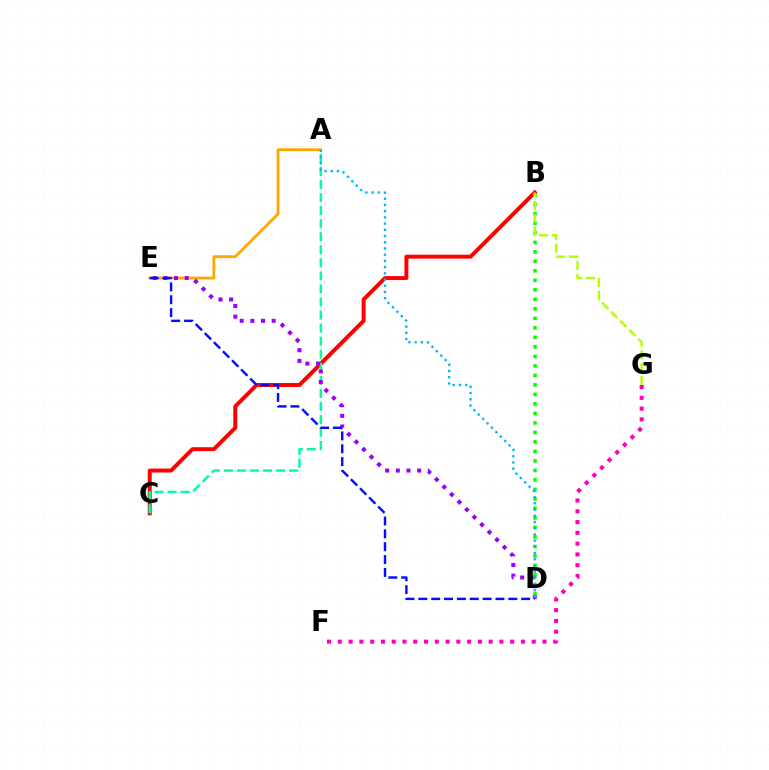{('B', 'C'): [{'color': '#ff0000', 'line_style': 'solid', 'thickness': 2.84}], ('A', 'C'): [{'color': '#00ff9d', 'line_style': 'dashed', 'thickness': 1.77}], ('A', 'E'): [{'color': '#ffa500', 'line_style': 'solid', 'thickness': 2.02}], ('D', 'E'): [{'color': '#9b00ff', 'line_style': 'dotted', 'thickness': 2.9}, {'color': '#0010ff', 'line_style': 'dashed', 'thickness': 1.75}], ('B', 'D'): [{'color': '#08ff00', 'line_style': 'dotted', 'thickness': 2.58}], ('A', 'D'): [{'color': '#00b5ff', 'line_style': 'dotted', 'thickness': 1.69}], ('B', 'G'): [{'color': '#b3ff00', 'line_style': 'dashed', 'thickness': 1.75}], ('F', 'G'): [{'color': '#ff00bd', 'line_style': 'dotted', 'thickness': 2.93}]}